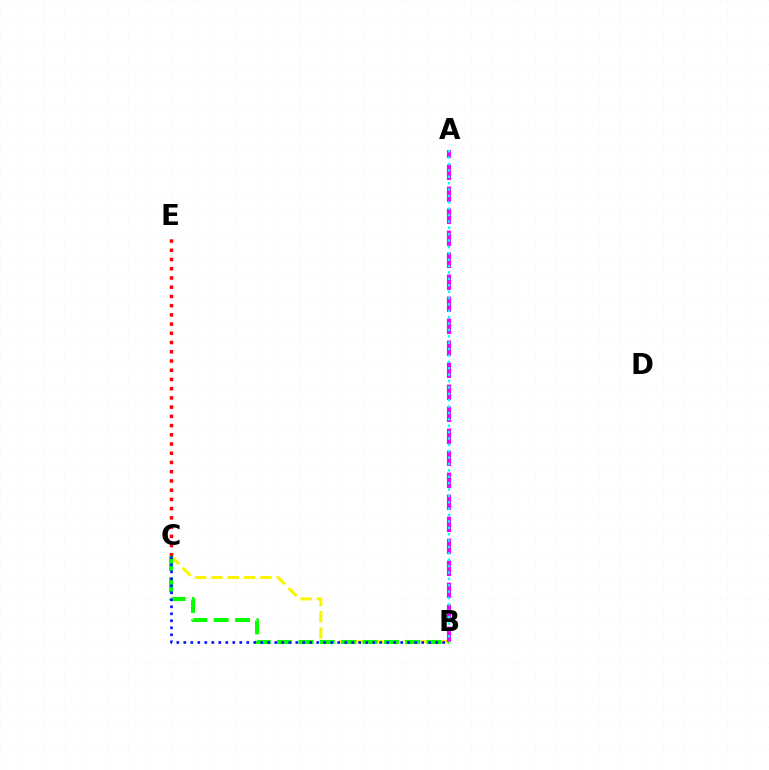{('B', 'C'): [{'color': '#fcf500', 'line_style': 'dashed', 'thickness': 2.22}, {'color': '#08ff00', 'line_style': 'dashed', 'thickness': 2.9}, {'color': '#0010ff', 'line_style': 'dotted', 'thickness': 1.9}], ('C', 'E'): [{'color': '#ff0000', 'line_style': 'dotted', 'thickness': 2.51}], ('A', 'B'): [{'color': '#ee00ff', 'line_style': 'dashed', 'thickness': 2.99}, {'color': '#00fff6', 'line_style': 'dotted', 'thickness': 1.73}]}